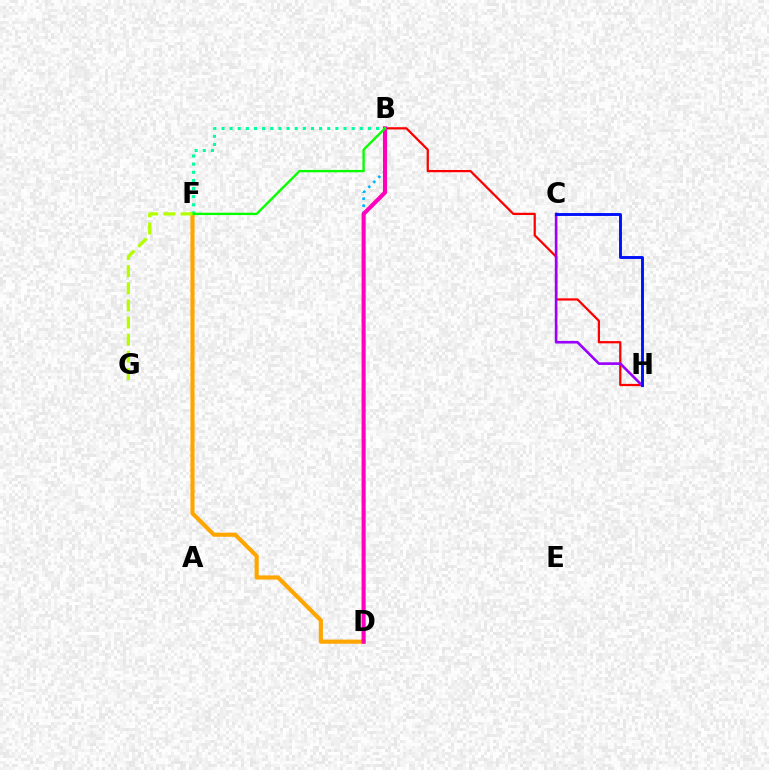{('B', 'H'): [{'color': '#ff0000', 'line_style': 'solid', 'thickness': 1.62}], ('B', 'D'): [{'color': '#00b5ff', 'line_style': 'dotted', 'thickness': 1.92}, {'color': '#ff00bd', 'line_style': 'solid', 'thickness': 2.94}], ('C', 'H'): [{'color': '#9b00ff', 'line_style': 'solid', 'thickness': 1.89}, {'color': '#0010ff', 'line_style': 'solid', 'thickness': 2.09}], ('D', 'F'): [{'color': '#ffa500', 'line_style': 'solid', 'thickness': 2.96}], ('B', 'F'): [{'color': '#00ff9d', 'line_style': 'dotted', 'thickness': 2.21}, {'color': '#08ff00', 'line_style': 'solid', 'thickness': 1.7}], ('F', 'G'): [{'color': '#b3ff00', 'line_style': 'dashed', 'thickness': 2.33}]}